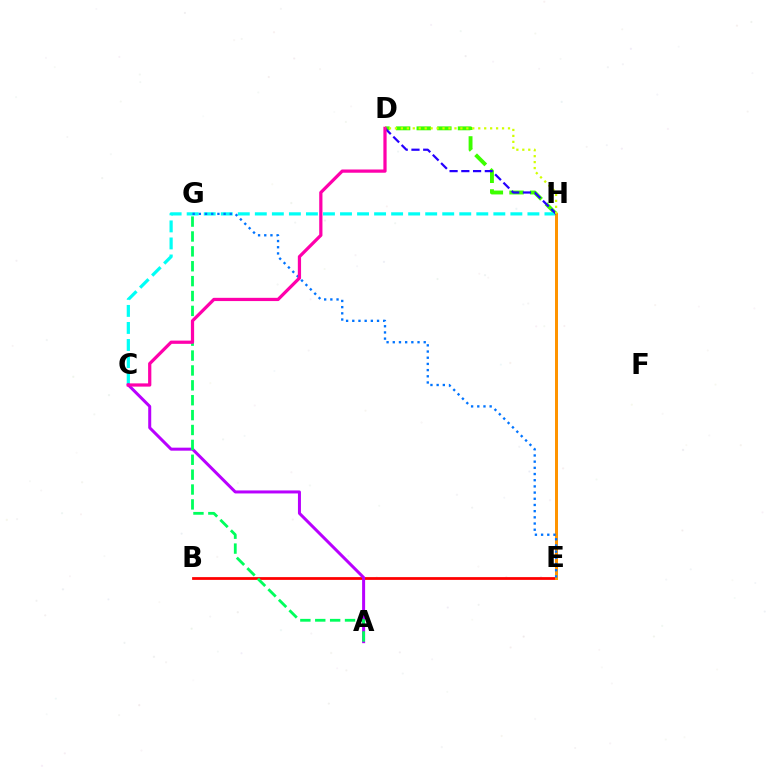{('B', 'E'): [{'color': '#ff0000', 'line_style': 'solid', 'thickness': 1.99}], ('D', 'H'): [{'color': '#3dff00', 'line_style': 'dashed', 'thickness': 2.8}, {'color': '#2500ff', 'line_style': 'dashed', 'thickness': 1.6}, {'color': '#d1ff00', 'line_style': 'dotted', 'thickness': 1.62}], ('C', 'H'): [{'color': '#00fff6', 'line_style': 'dashed', 'thickness': 2.31}], ('E', 'H'): [{'color': '#ff9400', 'line_style': 'solid', 'thickness': 2.16}], ('A', 'C'): [{'color': '#b900ff', 'line_style': 'solid', 'thickness': 2.16}], ('A', 'G'): [{'color': '#00ff5c', 'line_style': 'dashed', 'thickness': 2.02}], ('E', 'G'): [{'color': '#0074ff', 'line_style': 'dotted', 'thickness': 1.68}], ('C', 'D'): [{'color': '#ff00ac', 'line_style': 'solid', 'thickness': 2.33}]}